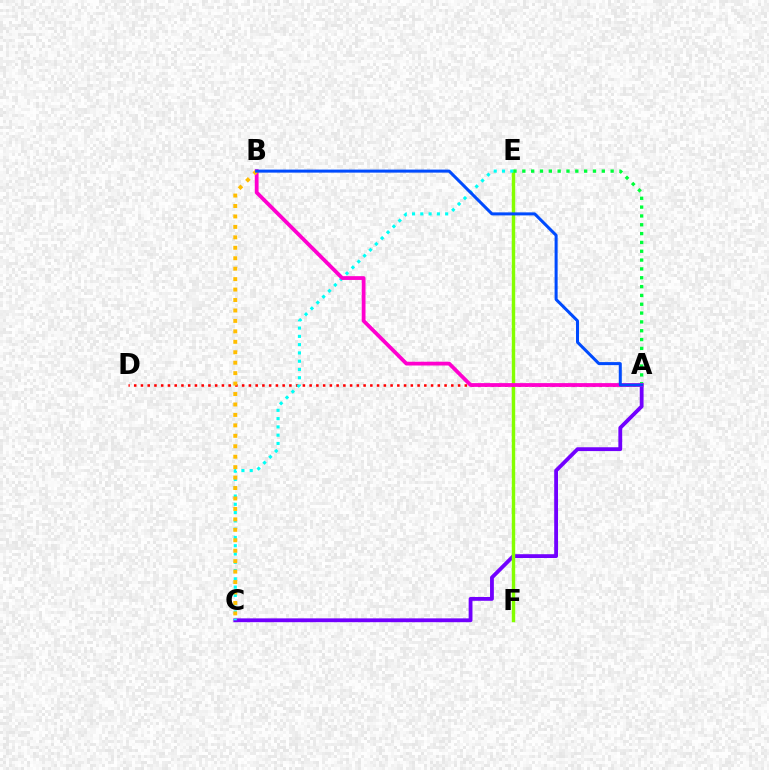{('A', 'C'): [{'color': '#7200ff', 'line_style': 'solid', 'thickness': 2.75}], ('E', 'F'): [{'color': '#84ff00', 'line_style': 'solid', 'thickness': 2.46}], ('A', 'E'): [{'color': '#00ff39', 'line_style': 'dotted', 'thickness': 2.4}], ('A', 'D'): [{'color': '#ff0000', 'line_style': 'dotted', 'thickness': 1.83}], ('C', 'E'): [{'color': '#00fff6', 'line_style': 'dotted', 'thickness': 2.25}], ('A', 'B'): [{'color': '#ff00cf', 'line_style': 'solid', 'thickness': 2.72}, {'color': '#004bff', 'line_style': 'solid', 'thickness': 2.18}], ('B', 'C'): [{'color': '#ffbd00', 'line_style': 'dotted', 'thickness': 2.84}]}